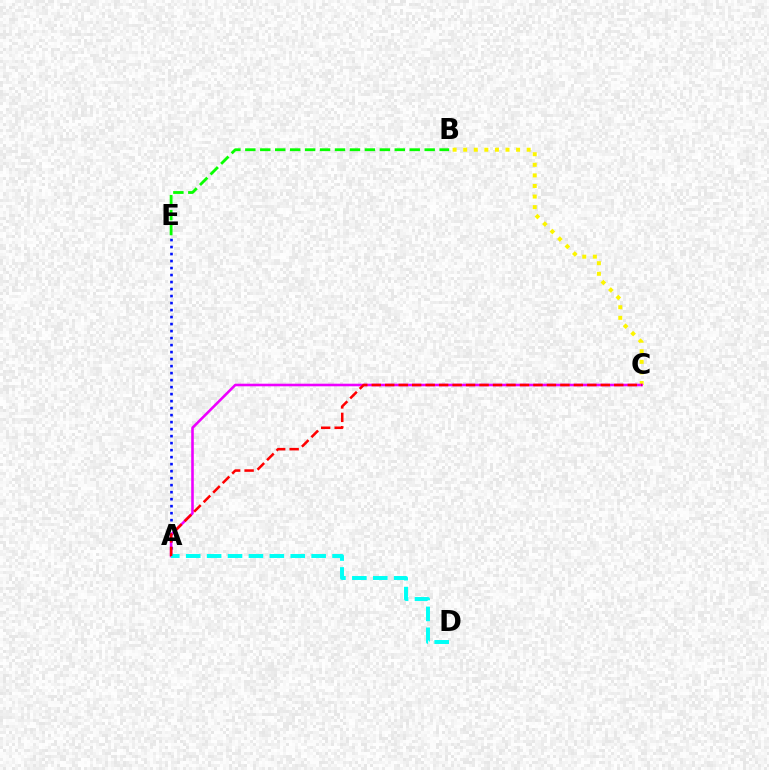{('A', 'E'): [{'color': '#0010ff', 'line_style': 'dotted', 'thickness': 1.9}], ('B', 'C'): [{'color': '#fcf500', 'line_style': 'dotted', 'thickness': 2.87}], ('A', 'C'): [{'color': '#ee00ff', 'line_style': 'solid', 'thickness': 1.87}, {'color': '#ff0000', 'line_style': 'dashed', 'thickness': 1.83}], ('A', 'D'): [{'color': '#00fff6', 'line_style': 'dashed', 'thickness': 2.84}], ('B', 'E'): [{'color': '#08ff00', 'line_style': 'dashed', 'thickness': 2.03}]}